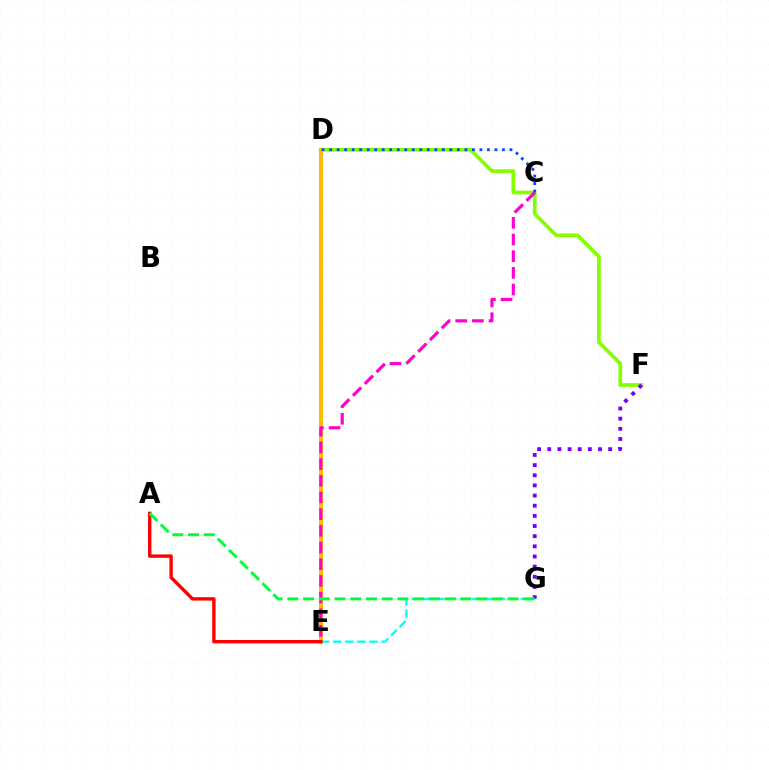{('D', 'F'): [{'color': '#84ff00', 'line_style': 'solid', 'thickness': 2.68}], ('D', 'E'): [{'color': '#ffbd00', 'line_style': 'solid', 'thickness': 2.93}], ('F', 'G'): [{'color': '#7200ff', 'line_style': 'dotted', 'thickness': 2.76}], ('C', 'E'): [{'color': '#ff00cf', 'line_style': 'dashed', 'thickness': 2.27}], ('E', 'G'): [{'color': '#00fff6', 'line_style': 'dashed', 'thickness': 1.64}], ('C', 'D'): [{'color': '#004bff', 'line_style': 'dotted', 'thickness': 2.04}], ('A', 'E'): [{'color': '#ff0000', 'line_style': 'solid', 'thickness': 2.43}], ('A', 'G'): [{'color': '#00ff39', 'line_style': 'dashed', 'thickness': 2.14}]}